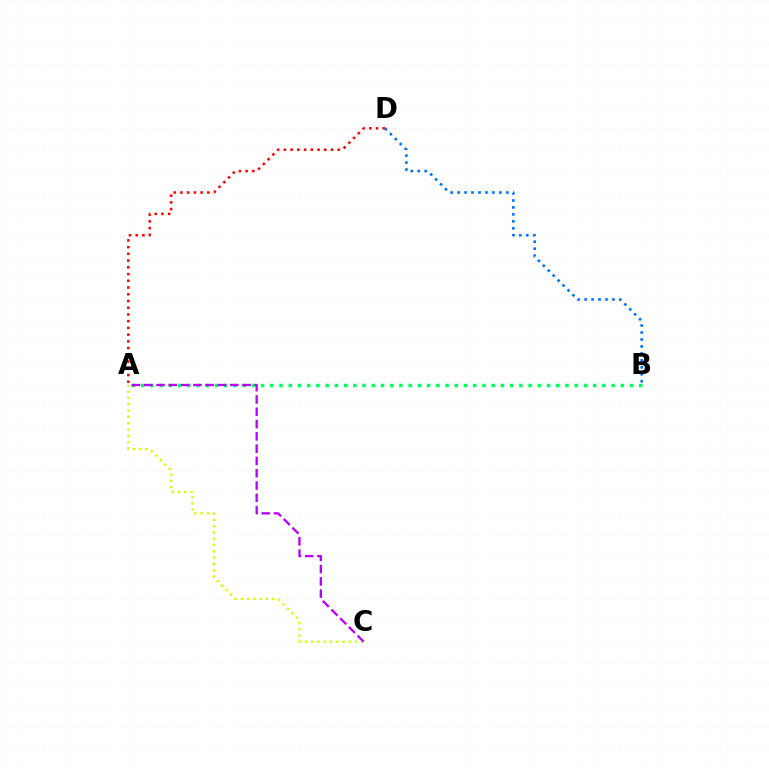{('A', 'C'): [{'color': '#d1ff00', 'line_style': 'dotted', 'thickness': 1.71}, {'color': '#b900ff', 'line_style': 'dashed', 'thickness': 1.67}], ('A', 'B'): [{'color': '#00ff5c', 'line_style': 'dotted', 'thickness': 2.51}], ('A', 'D'): [{'color': '#ff0000', 'line_style': 'dotted', 'thickness': 1.83}], ('B', 'D'): [{'color': '#0074ff', 'line_style': 'dotted', 'thickness': 1.89}]}